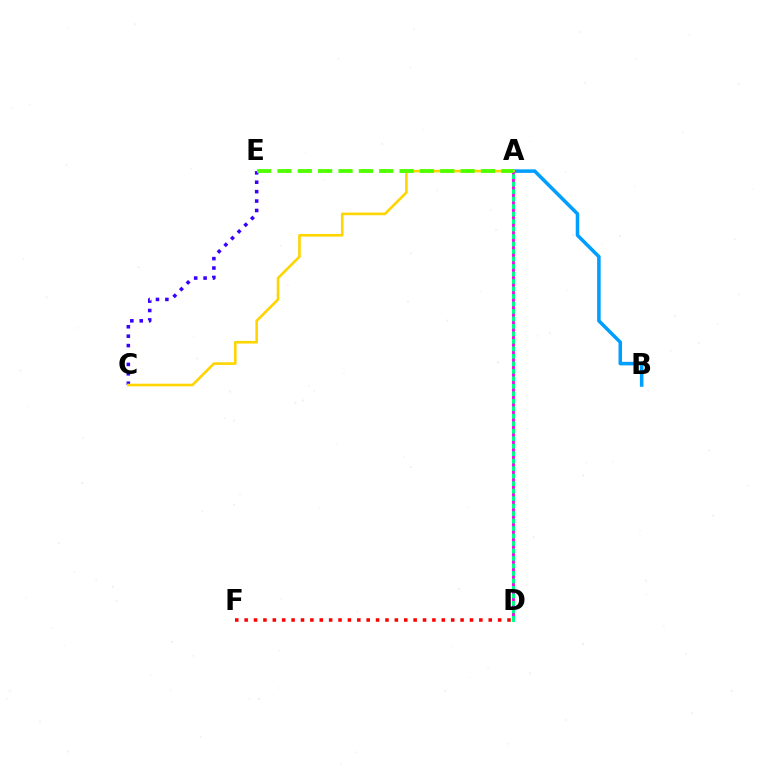{('A', 'B'): [{'color': '#009eff', 'line_style': 'solid', 'thickness': 2.54}], ('C', 'E'): [{'color': '#3700ff', 'line_style': 'dotted', 'thickness': 2.56}], ('A', 'D'): [{'color': '#00ff86', 'line_style': 'solid', 'thickness': 2.16}, {'color': '#ff00ed', 'line_style': 'dotted', 'thickness': 2.03}], ('A', 'C'): [{'color': '#ffd500', 'line_style': 'solid', 'thickness': 1.88}], ('D', 'F'): [{'color': '#ff0000', 'line_style': 'dotted', 'thickness': 2.55}], ('A', 'E'): [{'color': '#4fff00', 'line_style': 'dashed', 'thickness': 2.76}]}